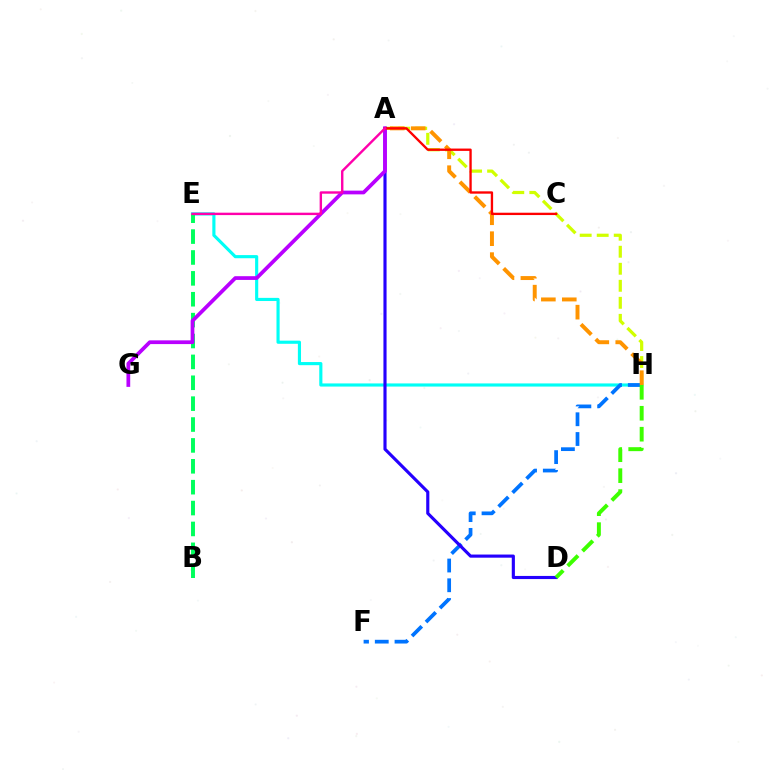{('A', 'H'): [{'color': '#d1ff00', 'line_style': 'dashed', 'thickness': 2.31}, {'color': '#ff9400', 'line_style': 'dashed', 'thickness': 2.84}], ('E', 'H'): [{'color': '#00fff6', 'line_style': 'solid', 'thickness': 2.26}], ('F', 'H'): [{'color': '#0074ff', 'line_style': 'dashed', 'thickness': 2.68}], ('B', 'E'): [{'color': '#00ff5c', 'line_style': 'dashed', 'thickness': 2.84}], ('A', 'D'): [{'color': '#2500ff', 'line_style': 'solid', 'thickness': 2.26}], ('A', 'G'): [{'color': '#b900ff', 'line_style': 'solid', 'thickness': 2.69}], ('A', 'C'): [{'color': '#ff0000', 'line_style': 'solid', 'thickness': 1.69}], ('A', 'E'): [{'color': '#ff00ac', 'line_style': 'solid', 'thickness': 1.73}], ('D', 'H'): [{'color': '#3dff00', 'line_style': 'dashed', 'thickness': 2.85}]}